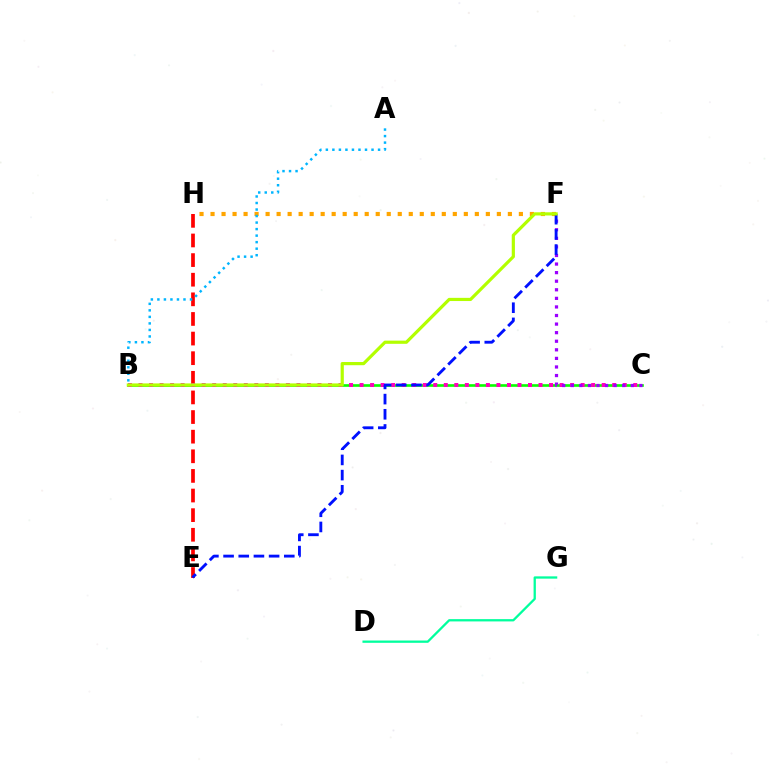{('B', 'C'): [{'color': '#08ff00', 'line_style': 'solid', 'thickness': 1.9}, {'color': '#ff00bd', 'line_style': 'dotted', 'thickness': 2.86}], ('D', 'G'): [{'color': '#00ff9d', 'line_style': 'solid', 'thickness': 1.65}], ('E', 'H'): [{'color': '#ff0000', 'line_style': 'dashed', 'thickness': 2.67}], ('C', 'F'): [{'color': '#9b00ff', 'line_style': 'dotted', 'thickness': 2.33}], ('F', 'H'): [{'color': '#ffa500', 'line_style': 'dotted', 'thickness': 2.99}], ('E', 'F'): [{'color': '#0010ff', 'line_style': 'dashed', 'thickness': 2.06}], ('B', 'F'): [{'color': '#b3ff00', 'line_style': 'solid', 'thickness': 2.3}], ('A', 'B'): [{'color': '#00b5ff', 'line_style': 'dotted', 'thickness': 1.77}]}